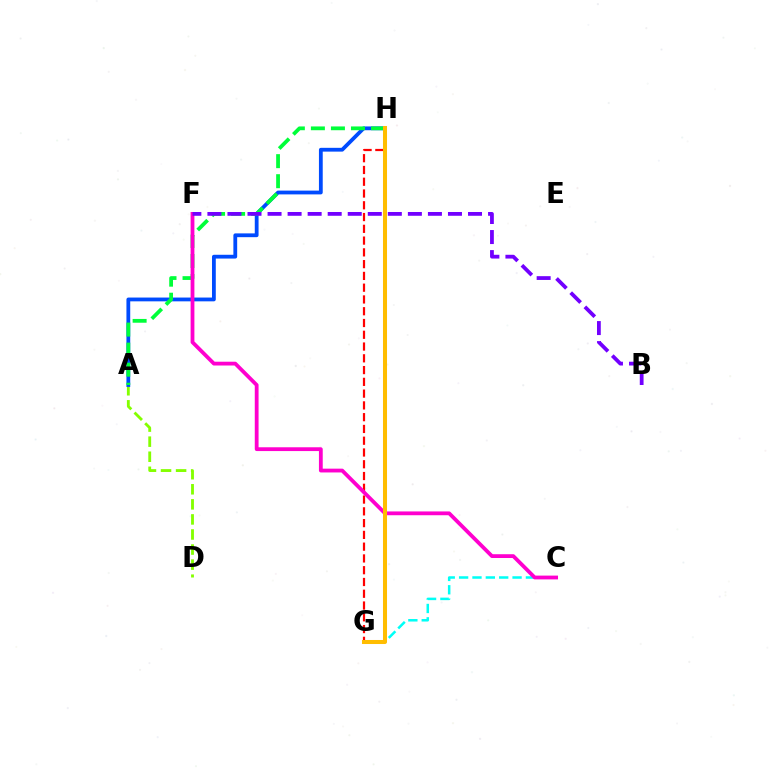{('A', 'D'): [{'color': '#84ff00', 'line_style': 'dashed', 'thickness': 2.05}], ('G', 'H'): [{'color': '#ff0000', 'line_style': 'dashed', 'thickness': 1.6}, {'color': '#ffbd00', 'line_style': 'solid', 'thickness': 2.9}], ('A', 'H'): [{'color': '#004bff', 'line_style': 'solid', 'thickness': 2.73}, {'color': '#00ff39', 'line_style': 'dashed', 'thickness': 2.72}], ('C', 'G'): [{'color': '#00fff6', 'line_style': 'dashed', 'thickness': 1.82}], ('C', 'F'): [{'color': '#ff00cf', 'line_style': 'solid', 'thickness': 2.73}], ('B', 'F'): [{'color': '#7200ff', 'line_style': 'dashed', 'thickness': 2.72}]}